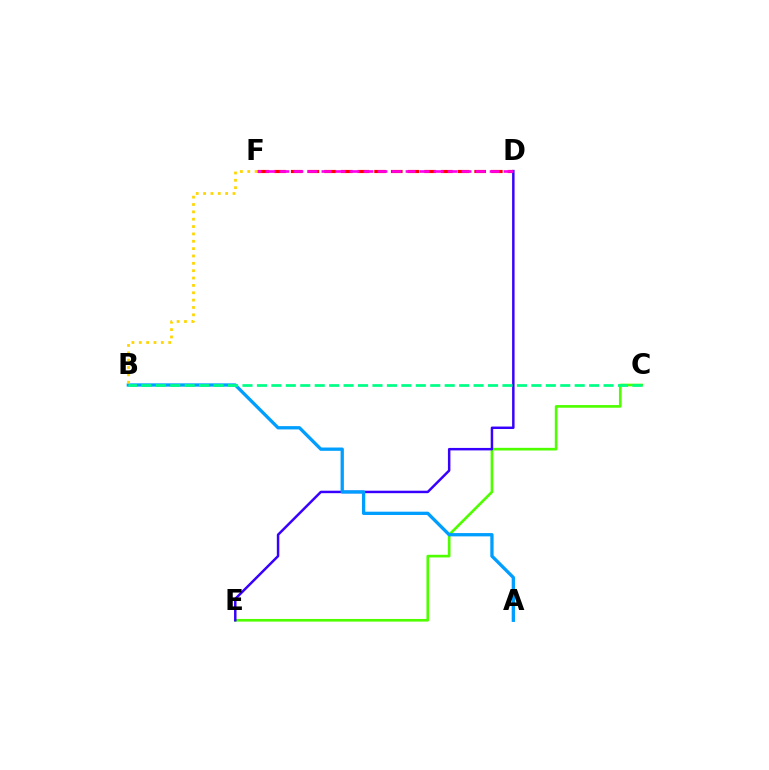{('C', 'E'): [{'color': '#4fff00', 'line_style': 'solid', 'thickness': 1.91}], ('D', 'F'): [{'color': '#ff0000', 'line_style': 'dashed', 'thickness': 2.27}, {'color': '#ff00ed', 'line_style': 'dashed', 'thickness': 1.9}], ('D', 'E'): [{'color': '#3700ff', 'line_style': 'solid', 'thickness': 1.78}], ('A', 'B'): [{'color': '#009eff', 'line_style': 'solid', 'thickness': 2.37}], ('B', 'F'): [{'color': '#ffd500', 'line_style': 'dotted', 'thickness': 2.0}], ('B', 'C'): [{'color': '#00ff86', 'line_style': 'dashed', 'thickness': 1.96}]}